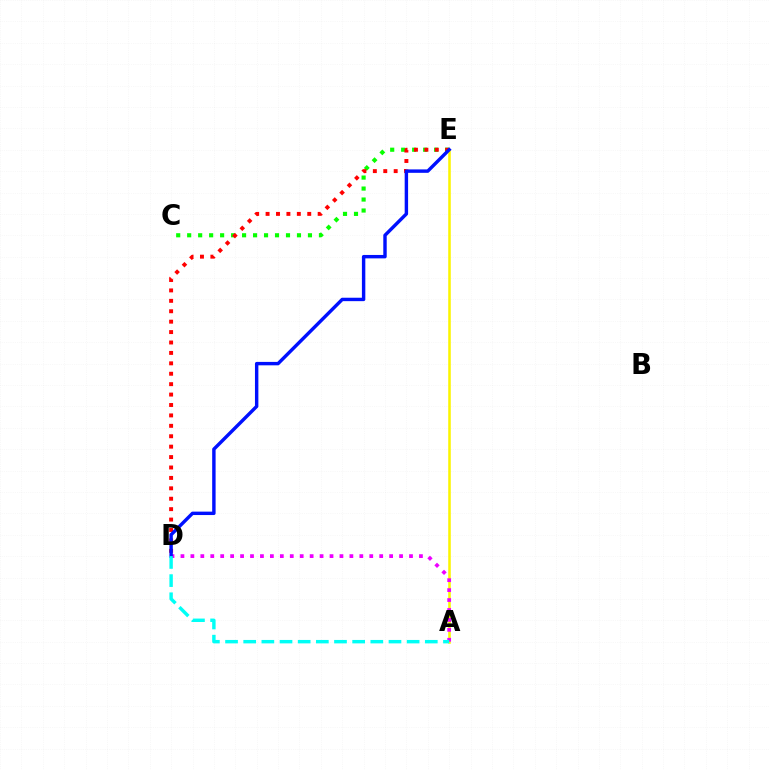{('C', 'E'): [{'color': '#08ff00', 'line_style': 'dotted', 'thickness': 2.98}], ('D', 'E'): [{'color': '#ff0000', 'line_style': 'dotted', 'thickness': 2.83}, {'color': '#0010ff', 'line_style': 'solid', 'thickness': 2.46}], ('A', 'E'): [{'color': '#fcf500', 'line_style': 'solid', 'thickness': 1.84}], ('A', 'D'): [{'color': '#ee00ff', 'line_style': 'dotted', 'thickness': 2.7}, {'color': '#00fff6', 'line_style': 'dashed', 'thickness': 2.47}]}